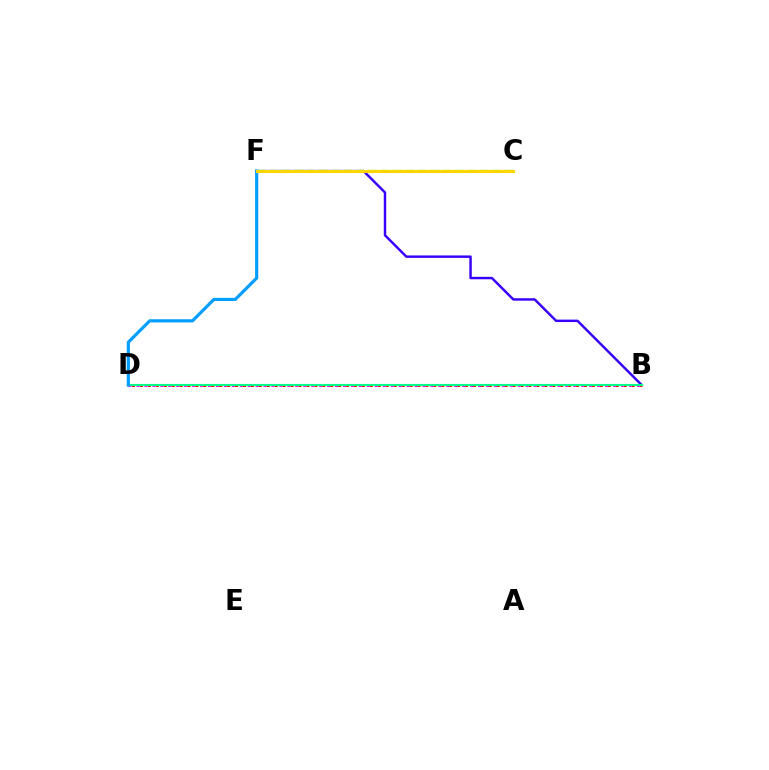{('B', 'F'): [{'color': '#3700ff', 'line_style': 'solid', 'thickness': 1.76}], ('B', 'D'): [{'color': '#ff0000', 'line_style': 'dotted', 'thickness': 2.15}, {'color': '#ff00ed', 'line_style': 'dotted', 'thickness': 2.16}, {'color': '#00ff86', 'line_style': 'solid', 'thickness': 1.52}], ('C', 'F'): [{'color': '#4fff00', 'line_style': 'dashed', 'thickness': 1.68}, {'color': '#ffd500', 'line_style': 'solid', 'thickness': 2.21}], ('D', 'F'): [{'color': '#009eff', 'line_style': 'solid', 'thickness': 2.27}]}